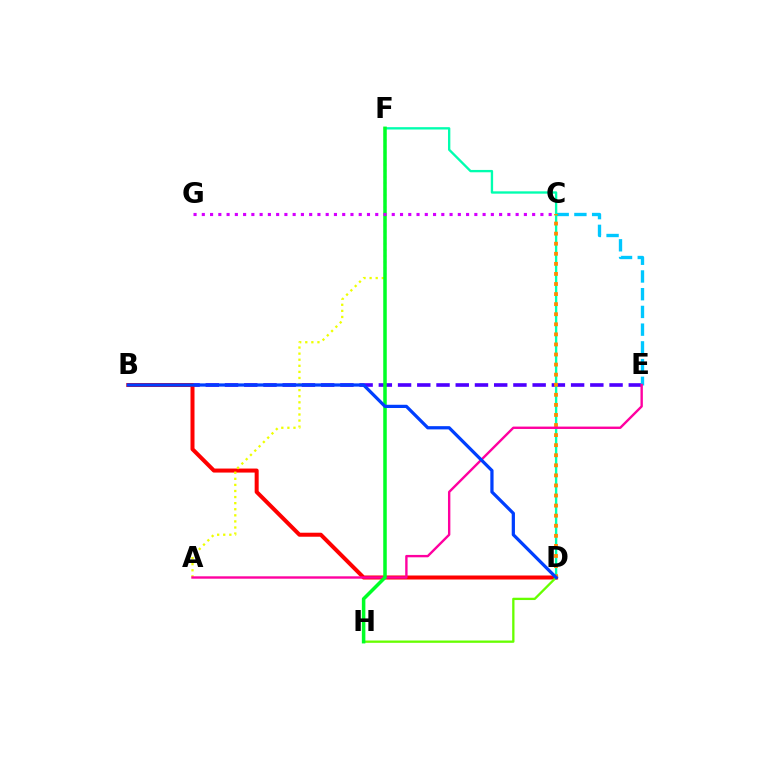{('B', 'E'): [{'color': '#4f00ff', 'line_style': 'dashed', 'thickness': 2.61}], ('B', 'D'): [{'color': '#ff0000', 'line_style': 'solid', 'thickness': 2.89}, {'color': '#003fff', 'line_style': 'solid', 'thickness': 2.33}], ('C', 'E'): [{'color': '#00c7ff', 'line_style': 'dashed', 'thickness': 2.41}], ('A', 'F'): [{'color': '#eeff00', 'line_style': 'dotted', 'thickness': 1.65}], ('D', 'F'): [{'color': '#00ffaf', 'line_style': 'solid', 'thickness': 1.69}], ('D', 'H'): [{'color': '#66ff00', 'line_style': 'solid', 'thickness': 1.66}], ('C', 'D'): [{'color': '#ff8800', 'line_style': 'dotted', 'thickness': 2.74}], ('A', 'E'): [{'color': '#ff00a0', 'line_style': 'solid', 'thickness': 1.71}], ('F', 'H'): [{'color': '#00ff27', 'line_style': 'solid', 'thickness': 2.53}], ('C', 'G'): [{'color': '#d600ff', 'line_style': 'dotted', 'thickness': 2.24}]}